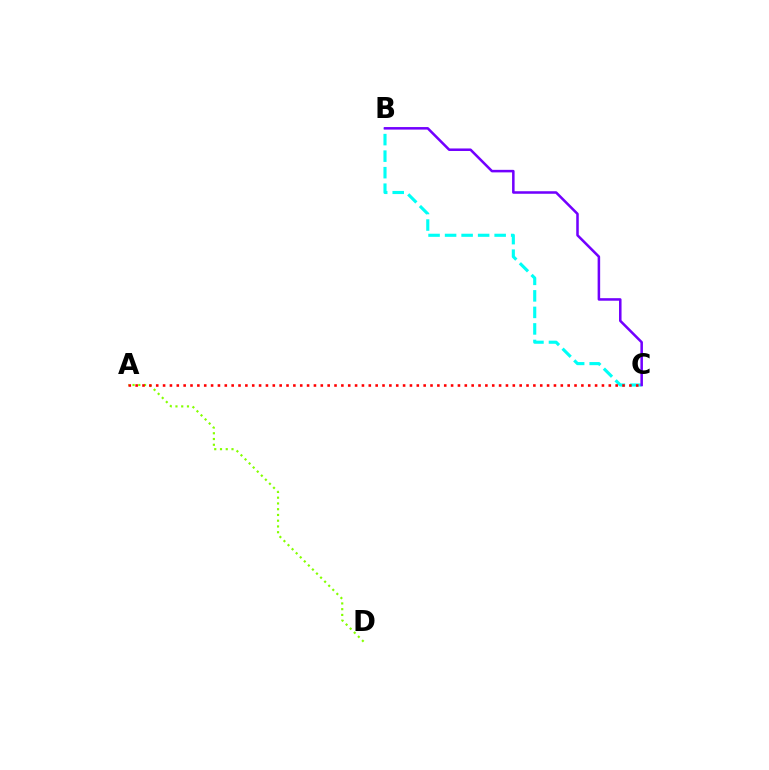{('B', 'C'): [{'color': '#00fff6', 'line_style': 'dashed', 'thickness': 2.24}, {'color': '#7200ff', 'line_style': 'solid', 'thickness': 1.82}], ('A', 'D'): [{'color': '#84ff00', 'line_style': 'dotted', 'thickness': 1.56}], ('A', 'C'): [{'color': '#ff0000', 'line_style': 'dotted', 'thickness': 1.86}]}